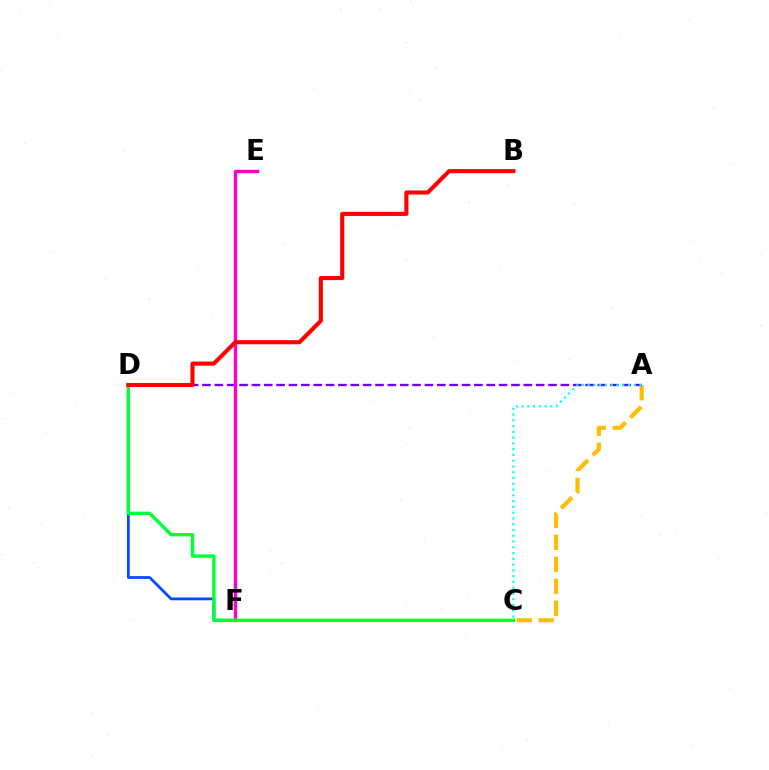{('A', 'C'): [{'color': '#ffbd00', 'line_style': 'dashed', 'thickness': 2.98}, {'color': '#00fff6', 'line_style': 'dotted', 'thickness': 1.57}], ('D', 'F'): [{'color': '#004bff', 'line_style': 'solid', 'thickness': 1.98}], ('A', 'D'): [{'color': '#7200ff', 'line_style': 'dashed', 'thickness': 1.68}], ('E', 'F'): [{'color': '#ff00cf', 'line_style': 'solid', 'thickness': 2.43}], ('C', 'F'): [{'color': '#84ff00', 'line_style': 'solid', 'thickness': 2.27}], ('C', 'D'): [{'color': '#00ff39', 'line_style': 'solid', 'thickness': 2.43}], ('B', 'D'): [{'color': '#ff0000', 'line_style': 'solid', 'thickness': 2.94}]}